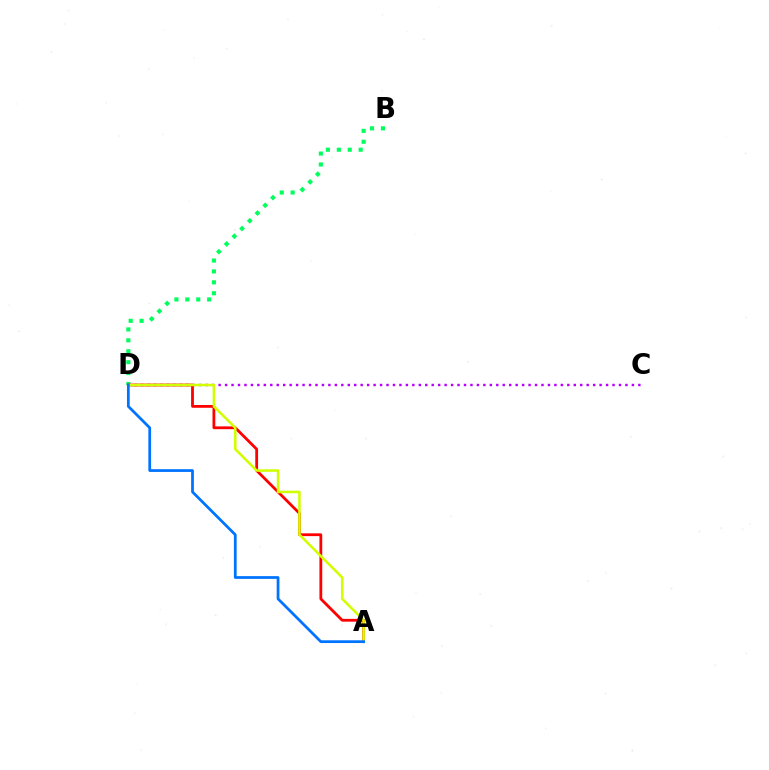{('B', 'D'): [{'color': '#00ff5c', 'line_style': 'dotted', 'thickness': 2.97}], ('C', 'D'): [{'color': '#b900ff', 'line_style': 'dotted', 'thickness': 1.75}], ('A', 'D'): [{'color': '#ff0000', 'line_style': 'solid', 'thickness': 2.01}, {'color': '#d1ff00', 'line_style': 'solid', 'thickness': 1.84}, {'color': '#0074ff', 'line_style': 'solid', 'thickness': 1.98}]}